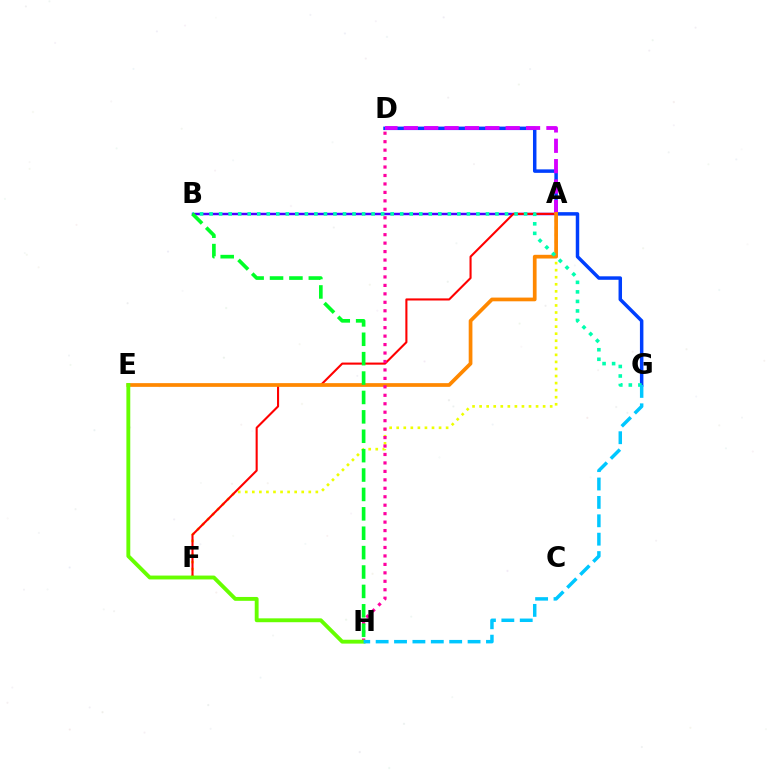{('A', 'F'): [{'color': '#eeff00', 'line_style': 'dotted', 'thickness': 1.92}, {'color': '#ff0000', 'line_style': 'solid', 'thickness': 1.51}], ('A', 'B'): [{'color': '#4f00ff', 'line_style': 'solid', 'thickness': 1.78}], ('D', 'G'): [{'color': '#003fff', 'line_style': 'solid', 'thickness': 2.51}], ('A', 'D'): [{'color': '#d600ff', 'line_style': 'dashed', 'thickness': 2.77}], ('A', 'E'): [{'color': '#ff8800', 'line_style': 'solid', 'thickness': 2.68}], ('B', 'G'): [{'color': '#00ffaf', 'line_style': 'dotted', 'thickness': 2.59}], ('D', 'H'): [{'color': '#ff00a0', 'line_style': 'dotted', 'thickness': 2.3}], ('B', 'H'): [{'color': '#00ff27', 'line_style': 'dashed', 'thickness': 2.63}], ('E', 'H'): [{'color': '#66ff00', 'line_style': 'solid', 'thickness': 2.78}], ('G', 'H'): [{'color': '#00c7ff', 'line_style': 'dashed', 'thickness': 2.5}]}